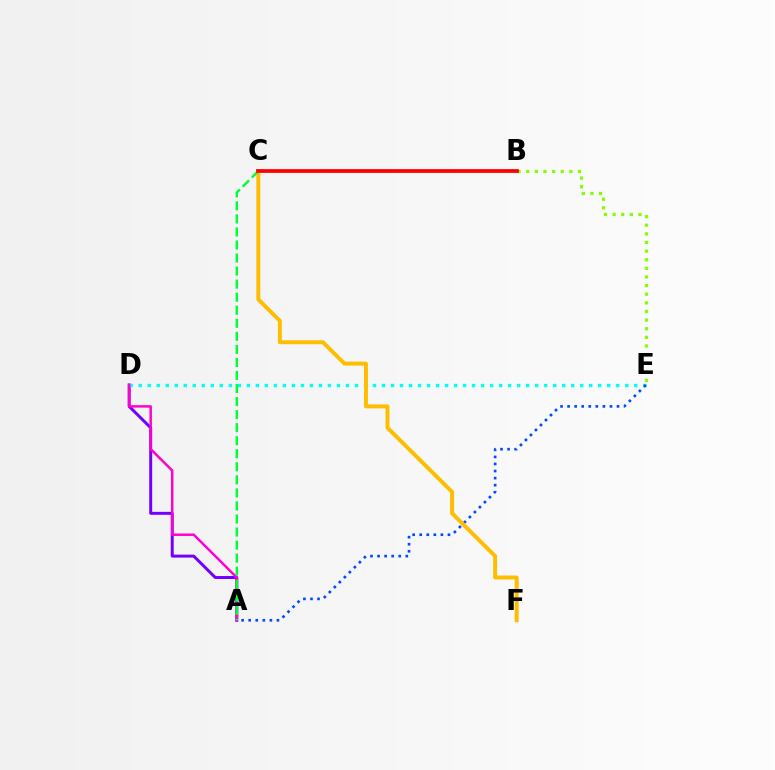{('A', 'D'): [{'color': '#7200ff', 'line_style': 'solid', 'thickness': 2.13}, {'color': '#ff00cf', 'line_style': 'solid', 'thickness': 1.78}], ('D', 'E'): [{'color': '#00fff6', 'line_style': 'dotted', 'thickness': 2.45}], ('B', 'E'): [{'color': '#84ff00', 'line_style': 'dotted', 'thickness': 2.34}], ('A', 'E'): [{'color': '#004bff', 'line_style': 'dotted', 'thickness': 1.92}], ('C', 'F'): [{'color': '#ffbd00', 'line_style': 'solid', 'thickness': 2.84}], ('A', 'C'): [{'color': '#00ff39', 'line_style': 'dashed', 'thickness': 1.77}], ('B', 'C'): [{'color': '#ff0000', 'line_style': 'solid', 'thickness': 2.71}]}